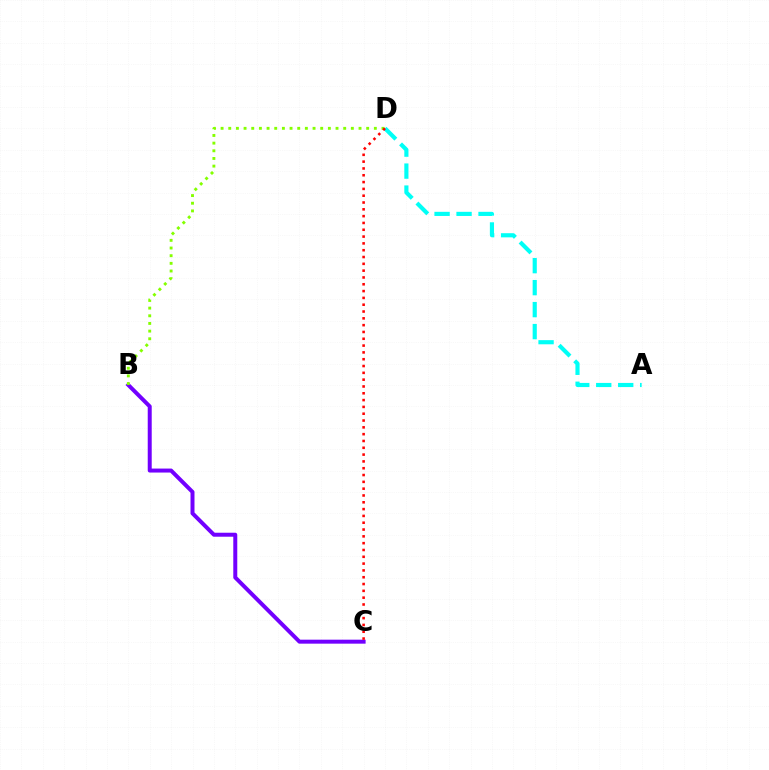{('A', 'D'): [{'color': '#00fff6', 'line_style': 'dashed', 'thickness': 2.99}], ('B', 'C'): [{'color': '#7200ff', 'line_style': 'solid', 'thickness': 2.87}], ('B', 'D'): [{'color': '#84ff00', 'line_style': 'dotted', 'thickness': 2.08}], ('C', 'D'): [{'color': '#ff0000', 'line_style': 'dotted', 'thickness': 1.85}]}